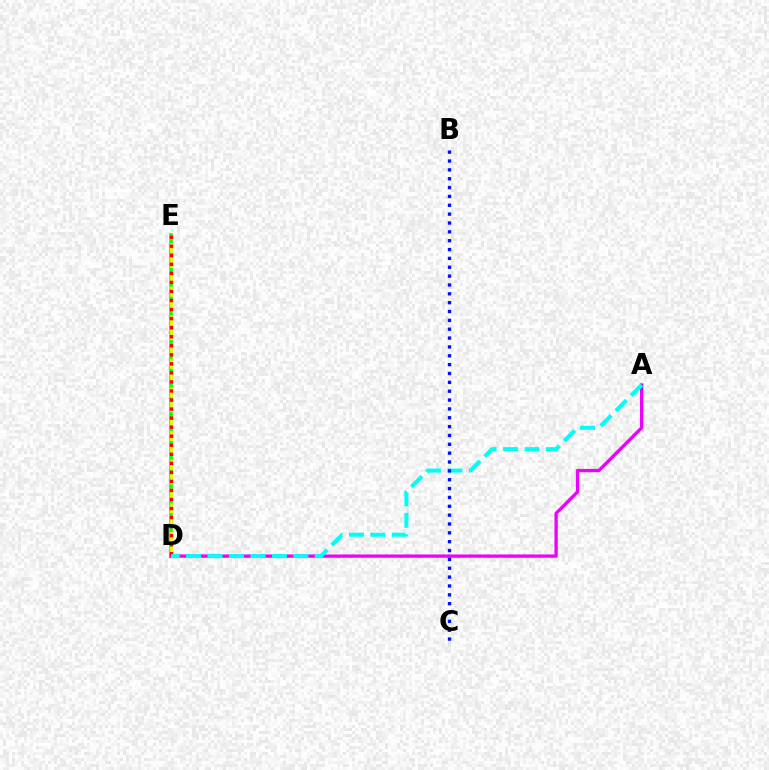{('D', 'E'): [{'color': '#08ff00', 'line_style': 'solid', 'thickness': 2.52}, {'color': '#fcf500', 'line_style': 'dashed', 'thickness': 1.96}, {'color': '#ff0000', 'line_style': 'dotted', 'thickness': 2.46}], ('A', 'D'): [{'color': '#ee00ff', 'line_style': 'solid', 'thickness': 2.37}, {'color': '#00fff6', 'line_style': 'dashed', 'thickness': 2.92}], ('B', 'C'): [{'color': '#0010ff', 'line_style': 'dotted', 'thickness': 2.41}]}